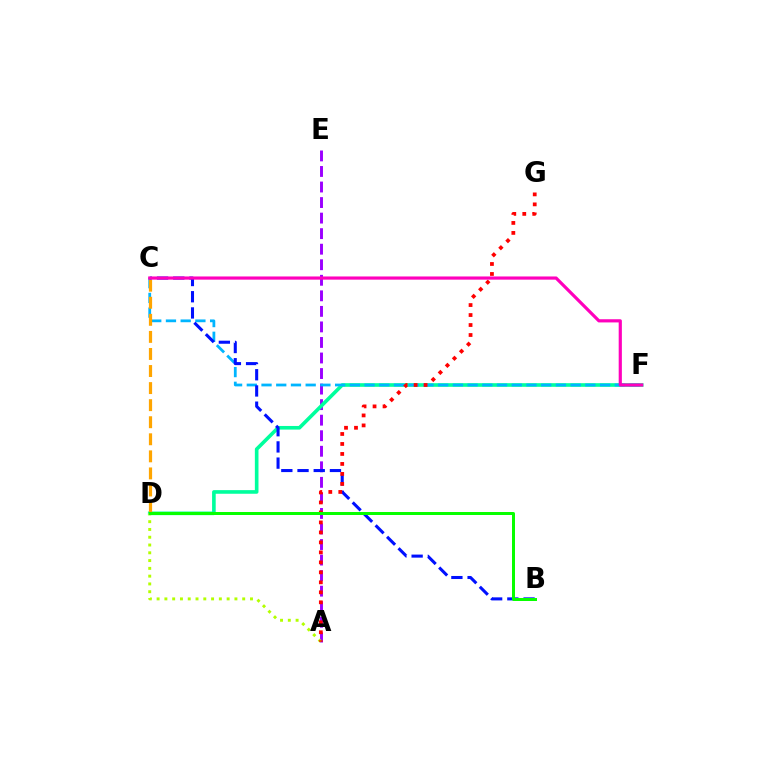{('A', 'E'): [{'color': '#9b00ff', 'line_style': 'dashed', 'thickness': 2.11}], ('D', 'F'): [{'color': '#00ff9d', 'line_style': 'solid', 'thickness': 2.61}], ('C', 'F'): [{'color': '#00b5ff', 'line_style': 'dashed', 'thickness': 2.0}, {'color': '#ff00bd', 'line_style': 'solid', 'thickness': 2.29}], ('B', 'C'): [{'color': '#0010ff', 'line_style': 'dashed', 'thickness': 2.2}], ('A', 'D'): [{'color': '#b3ff00', 'line_style': 'dotted', 'thickness': 2.11}], ('A', 'G'): [{'color': '#ff0000', 'line_style': 'dotted', 'thickness': 2.71}], ('C', 'D'): [{'color': '#ffa500', 'line_style': 'dashed', 'thickness': 2.32}], ('B', 'D'): [{'color': '#08ff00', 'line_style': 'solid', 'thickness': 2.16}]}